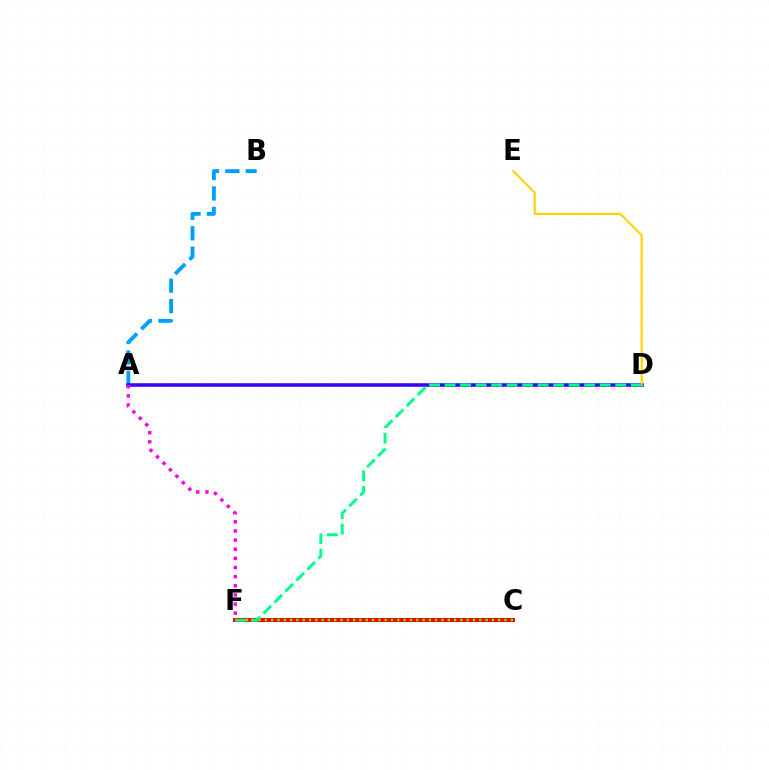{('C', 'F'): [{'color': '#ff0000', 'line_style': 'solid', 'thickness': 2.92}, {'color': '#4fff00', 'line_style': 'dotted', 'thickness': 1.71}], ('A', 'B'): [{'color': '#009eff', 'line_style': 'dashed', 'thickness': 2.77}], ('A', 'D'): [{'color': '#3700ff', 'line_style': 'solid', 'thickness': 2.56}], ('D', 'E'): [{'color': '#ffd500', 'line_style': 'solid', 'thickness': 1.55}], ('A', 'F'): [{'color': '#ff00ed', 'line_style': 'dotted', 'thickness': 2.48}], ('D', 'F'): [{'color': '#00ff86', 'line_style': 'dashed', 'thickness': 2.11}]}